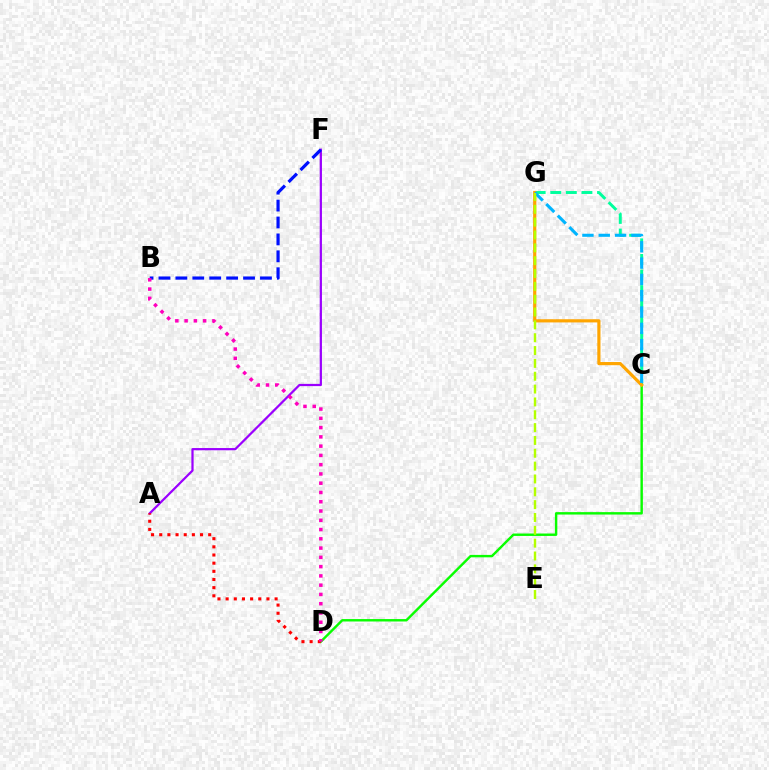{('C', 'G'): [{'color': '#00ff9d', 'line_style': 'dashed', 'thickness': 2.12}, {'color': '#ffa500', 'line_style': 'solid', 'thickness': 2.29}, {'color': '#00b5ff', 'line_style': 'dashed', 'thickness': 2.22}], ('A', 'F'): [{'color': '#9b00ff', 'line_style': 'solid', 'thickness': 1.61}], ('C', 'D'): [{'color': '#08ff00', 'line_style': 'solid', 'thickness': 1.74}], ('A', 'D'): [{'color': '#ff0000', 'line_style': 'dotted', 'thickness': 2.22}], ('B', 'F'): [{'color': '#0010ff', 'line_style': 'dashed', 'thickness': 2.3}], ('B', 'D'): [{'color': '#ff00bd', 'line_style': 'dotted', 'thickness': 2.52}], ('E', 'G'): [{'color': '#b3ff00', 'line_style': 'dashed', 'thickness': 1.74}]}